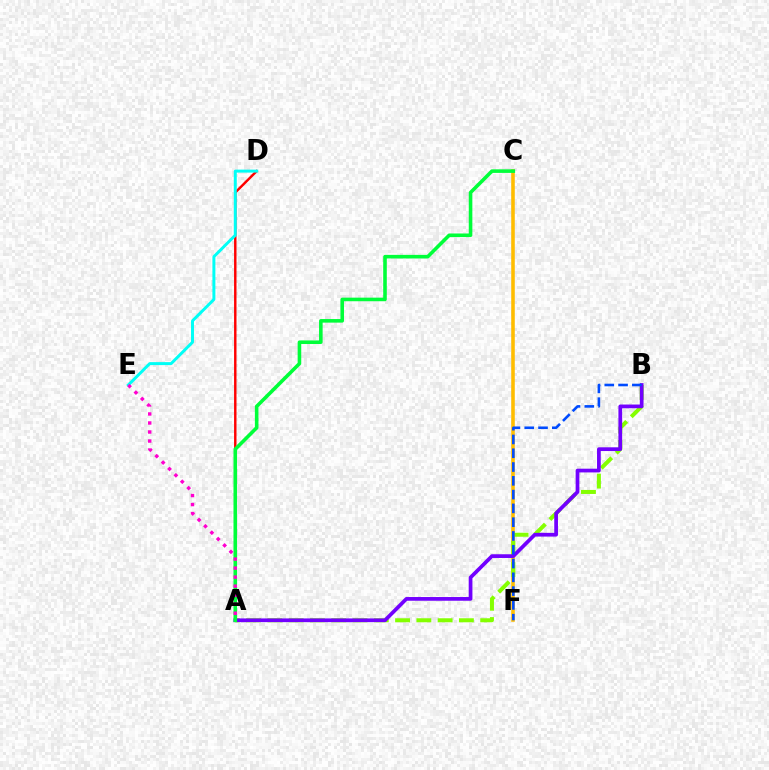{('C', 'F'): [{'color': '#ffbd00', 'line_style': 'solid', 'thickness': 2.57}], ('A', 'B'): [{'color': '#84ff00', 'line_style': 'dashed', 'thickness': 2.89}, {'color': '#7200ff', 'line_style': 'solid', 'thickness': 2.68}], ('A', 'D'): [{'color': '#ff0000', 'line_style': 'solid', 'thickness': 1.75}], ('A', 'C'): [{'color': '#00ff39', 'line_style': 'solid', 'thickness': 2.58}], ('D', 'E'): [{'color': '#00fff6', 'line_style': 'solid', 'thickness': 2.14}], ('A', 'E'): [{'color': '#ff00cf', 'line_style': 'dotted', 'thickness': 2.45}], ('B', 'F'): [{'color': '#004bff', 'line_style': 'dashed', 'thickness': 1.87}]}